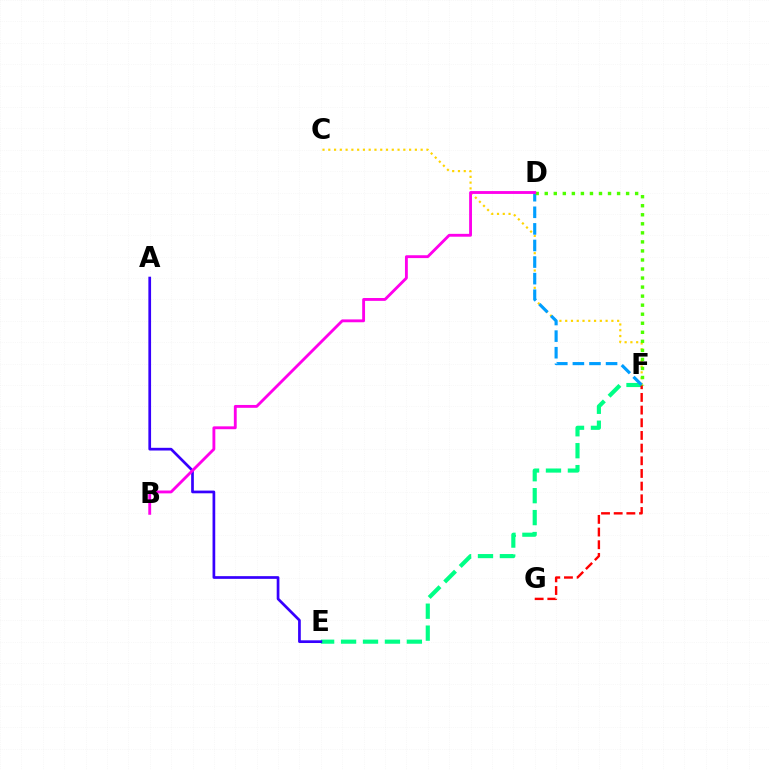{('E', 'F'): [{'color': '#00ff86', 'line_style': 'dashed', 'thickness': 2.98}], ('C', 'F'): [{'color': '#ffd500', 'line_style': 'dotted', 'thickness': 1.57}], ('F', 'G'): [{'color': '#ff0000', 'line_style': 'dashed', 'thickness': 1.72}], ('D', 'F'): [{'color': '#009eff', 'line_style': 'dashed', 'thickness': 2.25}, {'color': '#4fff00', 'line_style': 'dotted', 'thickness': 2.46}], ('A', 'E'): [{'color': '#3700ff', 'line_style': 'solid', 'thickness': 1.95}], ('B', 'D'): [{'color': '#ff00ed', 'line_style': 'solid', 'thickness': 2.06}]}